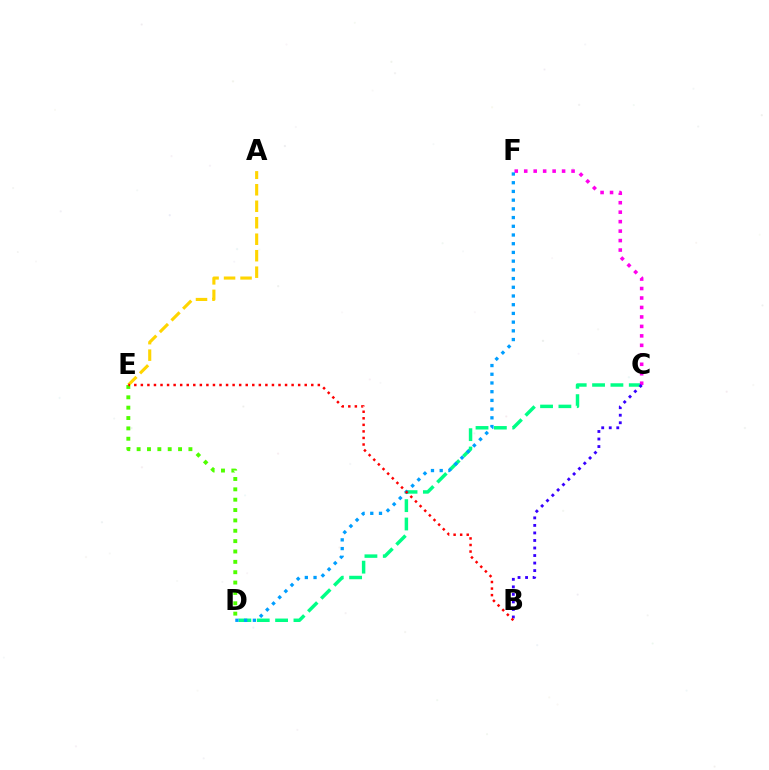{('C', 'D'): [{'color': '#00ff86', 'line_style': 'dashed', 'thickness': 2.49}], ('A', 'E'): [{'color': '#ffd500', 'line_style': 'dashed', 'thickness': 2.24}], ('D', 'E'): [{'color': '#4fff00', 'line_style': 'dotted', 'thickness': 2.81}], ('C', 'F'): [{'color': '#ff00ed', 'line_style': 'dotted', 'thickness': 2.57}], ('B', 'C'): [{'color': '#3700ff', 'line_style': 'dotted', 'thickness': 2.05}], ('D', 'F'): [{'color': '#009eff', 'line_style': 'dotted', 'thickness': 2.37}], ('B', 'E'): [{'color': '#ff0000', 'line_style': 'dotted', 'thickness': 1.78}]}